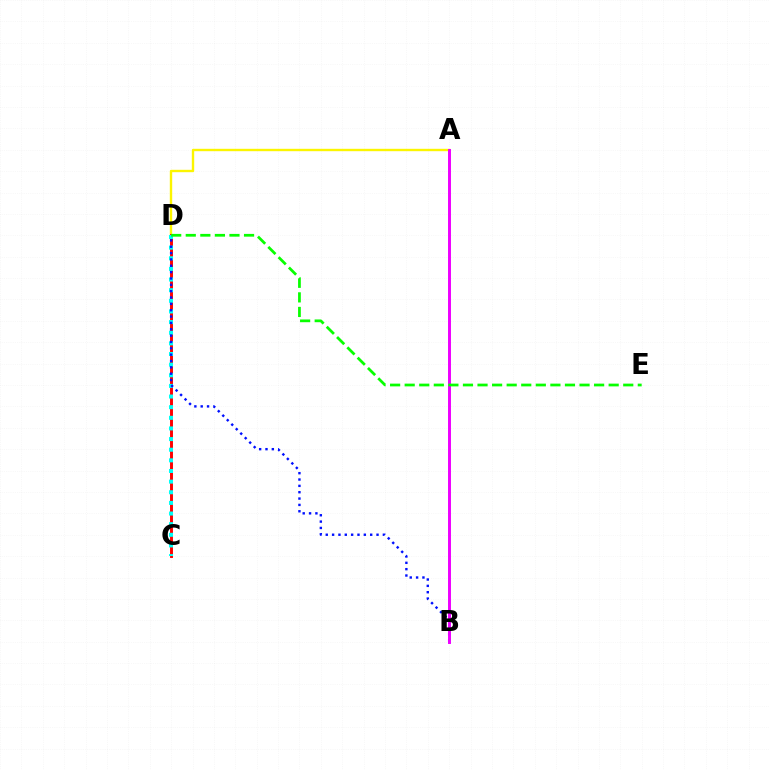{('A', 'D'): [{'color': '#fcf500', 'line_style': 'solid', 'thickness': 1.72}], ('C', 'D'): [{'color': '#ff0000', 'line_style': 'solid', 'thickness': 2.11}, {'color': '#00fff6', 'line_style': 'dotted', 'thickness': 2.89}], ('B', 'D'): [{'color': '#0010ff', 'line_style': 'dotted', 'thickness': 1.72}], ('A', 'B'): [{'color': '#ee00ff', 'line_style': 'solid', 'thickness': 2.13}], ('D', 'E'): [{'color': '#08ff00', 'line_style': 'dashed', 'thickness': 1.98}]}